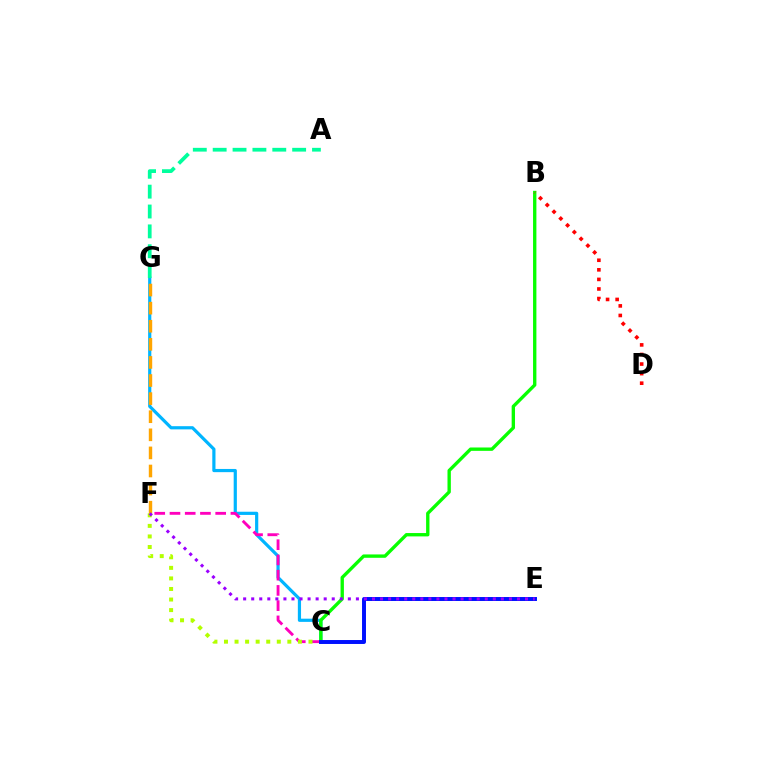{('C', 'G'): [{'color': '#00b5ff', 'line_style': 'solid', 'thickness': 2.3}], ('C', 'F'): [{'color': '#ff00bd', 'line_style': 'dashed', 'thickness': 2.07}, {'color': '#b3ff00', 'line_style': 'dotted', 'thickness': 2.87}], ('B', 'C'): [{'color': '#08ff00', 'line_style': 'solid', 'thickness': 2.41}], ('C', 'E'): [{'color': '#0010ff', 'line_style': 'solid', 'thickness': 2.84}], ('F', 'G'): [{'color': '#ffa500', 'line_style': 'dashed', 'thickness': 2.46}], ('E', 'F'): [{'color': '#9b00ff', 'line_style': 'dotted', 'thickness': 2.19}], ('B', 'D'): [{'color': '#ff0000', 'line_style': 'dotted', 'thickness': 2.6}], ('A', 'G'): [{'color': '#00ff9d', 'line_style': 'dashed', 'thickness': 2.7}]}